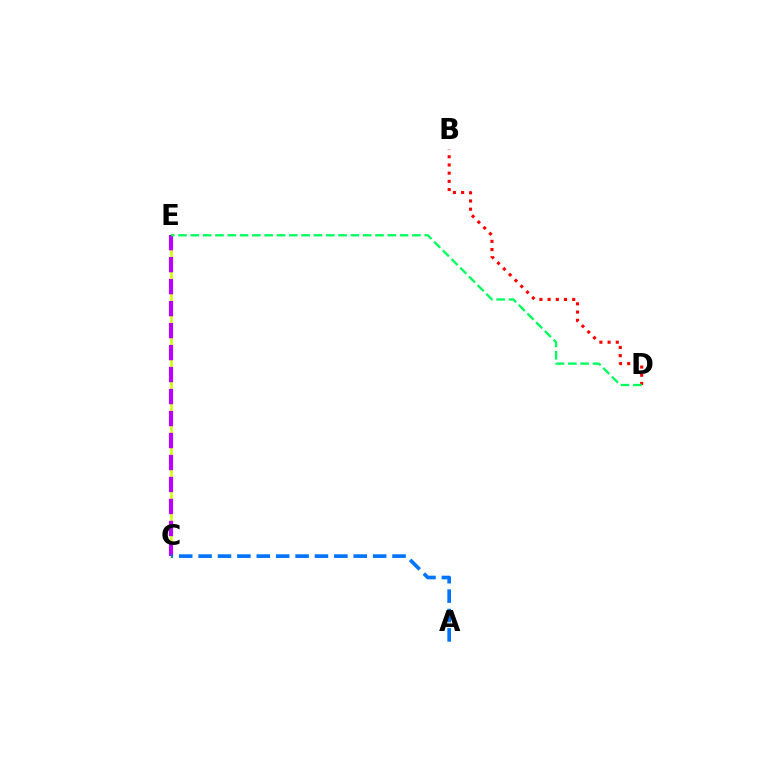{('C', 'E'): [{'color': '#d1ff00', 'line_style': 'solid', 'thickness': 1.84}, {'color': '#b900ff', 'line_style': 'dashed', 'thickness': 2.99}], ('B', 'D'): [{'color': '#ff0000', 'line_style': 'dotted', 'thickness': 2.23}], ('A', 'C'): [{'color': '#0074ff', 'line_style': 'dashed', 'thickness': 2.63}], ('D', 'E'): [{'color': '#00ff5c', 'line_style': 'dashed', 'thickness': 1.67}]}